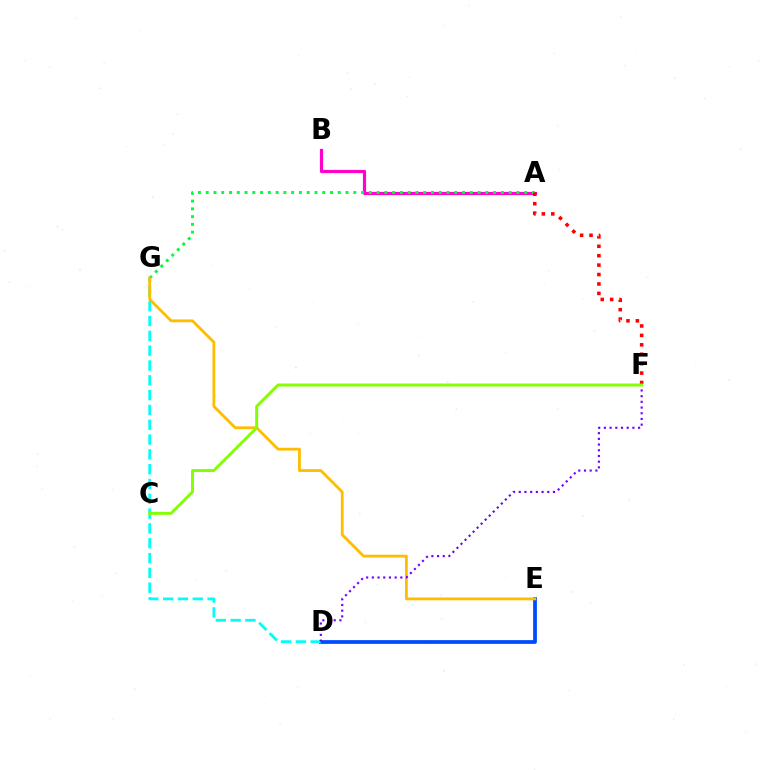{('A', 'B'): [{'color': '#ff00cf', 'line_style': 'solid', 'thickness': 2.28}], ('A', 'G'): [{'color': '#00ff39', 'line_style': 'dotted', 'thickness': 2.11}], ('D', 'E'): [{'color': '#004bff', 'line_style': 'solid', 'thickness': 2.7}], ('D', 'G'): [{'color': '#00fff6', 'line_style': 'dashed', 'thickness': 2.01}], ('E', 'G'): [{'color': '#ffbd00', 'line_style': 'solid', 'thickness': 2.02}], ('A', 'F'): [{'color': '#ff0000', 'line_style': 'dotted', 'thickness': 2.56}], ('D', 'F'): [{'color': '#7200ff', 'line_style': 'dotted', 'thickness': 1.55}], ('C', 'F'): [{'color': '#84ff00', 'line_style': 'solid', 'thickness': 2.13}]}